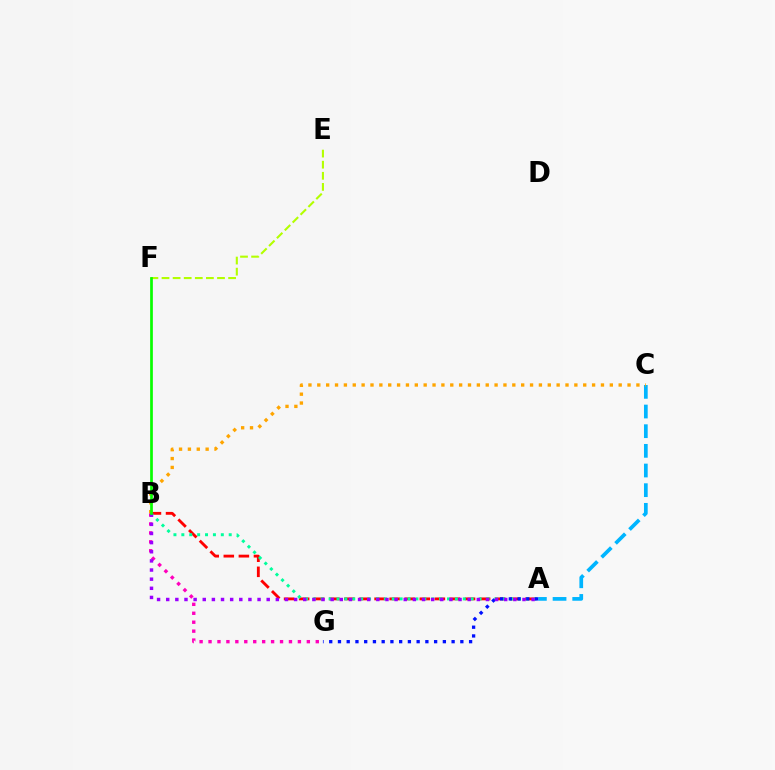{('A', 'B'): [{'color': '#ff0000', 'line_style': 'dashed', 'thickness': 2.05}, {'color': '#00ff9d', 'line_style': 'dotted', 'thickness': 2.15}, {'color': '#9b00ff', 'line_style': 'dotted', 'thickness': 2.48}], ('B', 'G'): [{'color': '#ff00bd', 'line_style': 'dotted', 'thickness': 2.43}], ('A', 'C'): [{'color': '#00b5ff', 'line_style': 'dashed', 'thickness': 2.67}], ('B', 'C'): [{'color': '#ffa500', 'line_style': 'dotted', 'thickness': 2.41}], ('E', 'F'): [{'color': '#b3ff00', 'line_style': 'dashed', 'thickness': 1.51}], ('A', 'G'): [{'color': '#0010ff', 'line_style': 'dotted', 'thickness': 2.38}], ('B', 'F'): [{'color': '#08ff00', 'line_style': 'solid', 'thickness': 1.95}]}